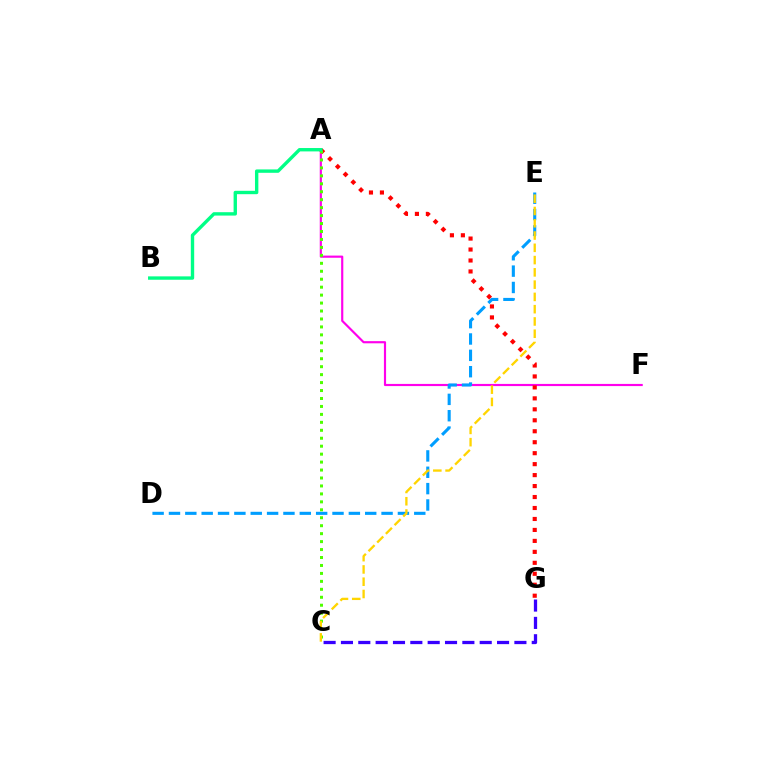{('A', 'F'): [{'color': '#ff00ed', 'line_style': 'solid', 'thickness': 1.56}], ('C', 'G'): [{'color': '#3700ff', 'line_style': 'dashed', 'thickness': 2.36}], ('D', 'E'): [{'color': '#009eff', 'line_style': 'dashed', 'thickness': 2.22}], ('A', 'G'): [{'color': '#ff0000', 'line_style': 'dotted', 'thickness': 2.98}], ('A', 'C'): [{'color': '#4fff00', 'line_style': 'dotted', 'thickness': 2.16}], ('C', 'E'): [{'color': '#ffd500', 'line_style': 'dashed', 'thickness': 1.67}], ('A', 'B'): [{'color': '#00ff86', 'line_style': 'solid', 'thickness': 2.43}]}